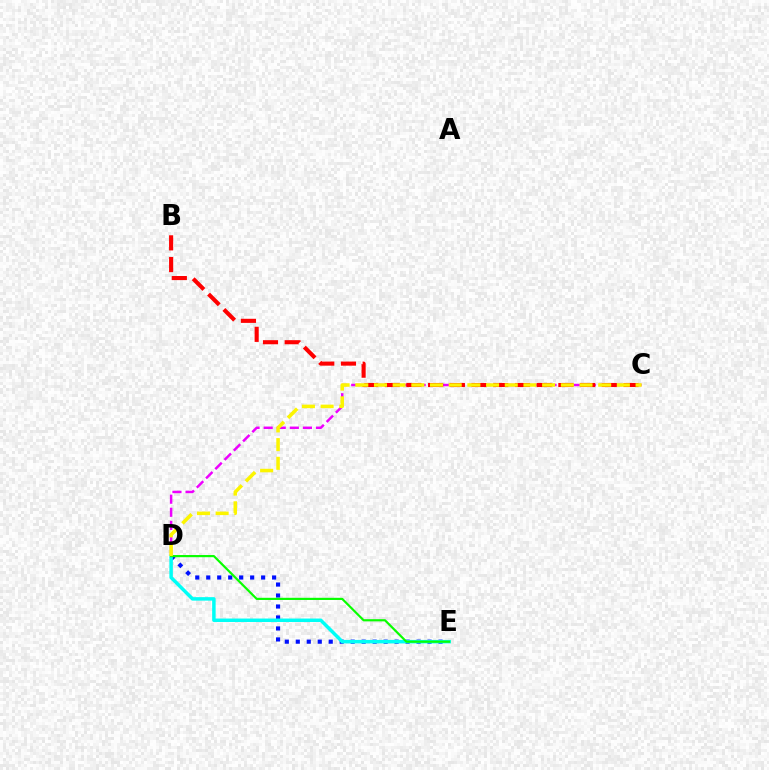{('C', 'D'): [{'color': '#ee00ff', 'line_style': 'dashed', 'thickness': 1.78}, {'color': '#fcf500', 'line_style': 'dashed', 'thickness': 2.54}], ('B', 'C'): [{'color': '#ff0000', 'line_style': 'dashed', 'thickness': 2.95}], ('D', 'E'): [{'color': '#0010ff', 'line_style': 'dotted', 'thickness': 2.98}, {'color': '#00fff6', 'line_style': 'solid', 'thickness': 2.51}, {'color': '#08ff00', 'line_style': 'solid', 'thickness': 1.57}]}